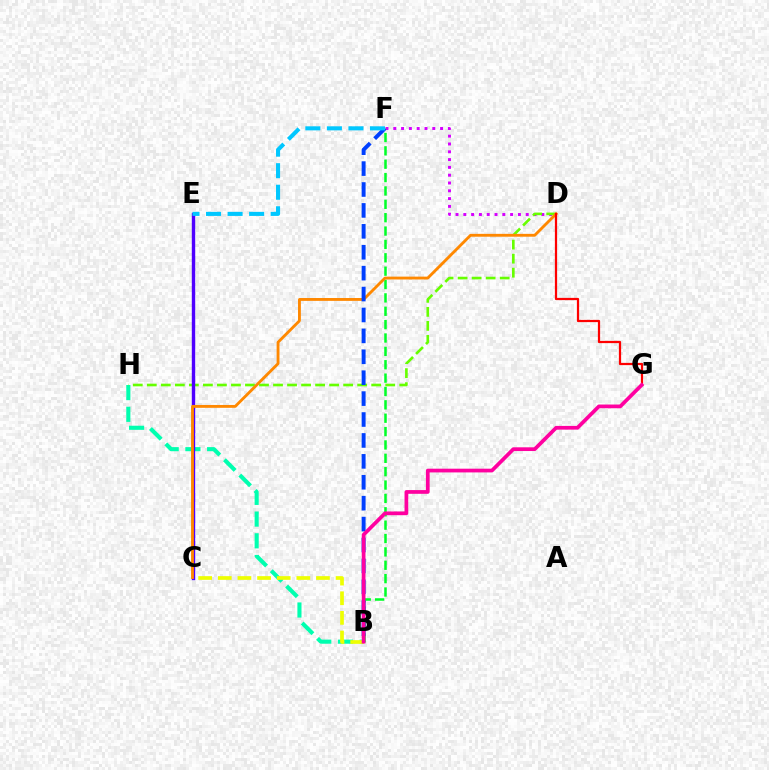{('D', 'F'): [{'color': '#d600ff', 'line_style': 'dotted', 'thickness': 2.12}], ('B', 'F'): [{'color': '#00ff27', 'line_style': 'dashed', 'thickness': 1.82}, {'color': '#003fff', 'line_style': 'dashed', 'thickness': 2.84}], ('B', 'H'): [{'color': '#00ffaf', 'line_style': 'dashed', 'thickness': 2.95}], ('D', 'H'): [{'color': '#66ff00', 'line_style': 'dashed', 'thickness': 1.91}], ('B', 'C'): [{'color': '#eeff00', 'line_style': 'dashed', 'thickness': 2.67}], ('C', 'E'): [{'color': '#4f00ff', 'line_style': 'solid', 'thickness': 2.44}], ('C', 'D'): [{'color': '#ff8800', 'line_style': 'solid', 'thickness': 2.06}], ('D', 'G'): [{'color': '#ff0000', 'line_style': 'solid', 'thickness': 1.61}], ('B', 'G'): [{'color': '#ff00a0', 'line_style': 'solid', 'thickness': 2.68}], ('E', 'F'): [{'color': '#00c7ff', 'line_style': 'dashed', 'thickness': 2.93}]}